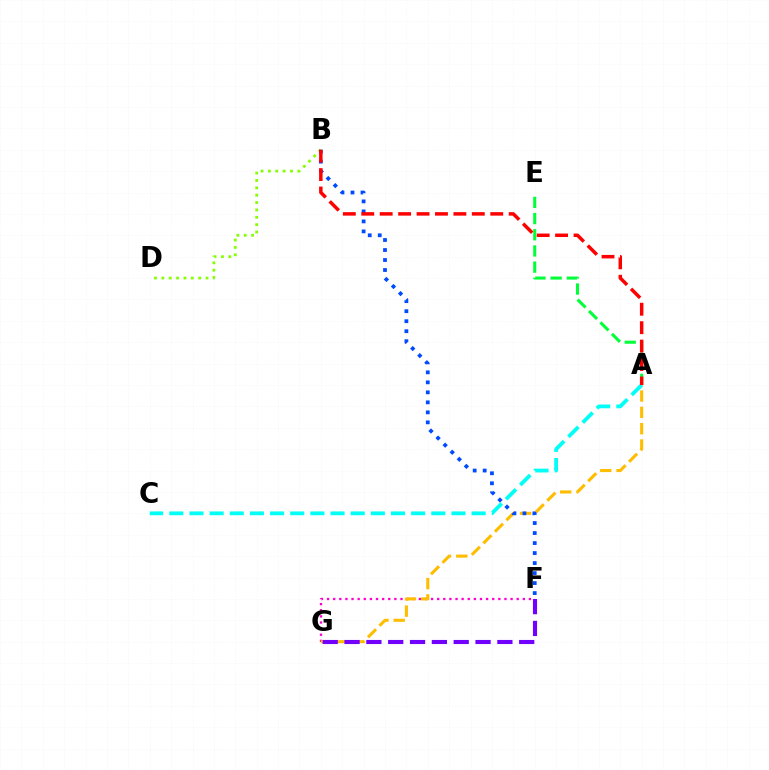{('F', 'G'): [{'color': '#ff00cf', 'line_style': 'dotted', 'thickness': 1.66}, {'color': '#7200ff', 'line_style': 'dashed', 'thickness': 2.97}], ('A', 'G'): [{'color': '#ffbd00', 'line_style': 'dashed', 'thickness': 2.22}], ('B', 'D'): [{'color': '#84ff00', 'line_style': 'dotted', 'thickness': 2.0}], ('A', 'E'): [{'color': '#00ff39', 'line_style': 'dashed', 'thickness': 2.2}], ('B', 'F'): [{'color': '#004bff', 'line_style': 'dotted', 'thickness': 2.72}], ('A', 'C'): [{'color': '#00fff6', 'line_style': 'dashed', 'thickness': 2.74}], ('A', 'B'): [{'color': '#ff0000', 'line_style': 'dashed', 'thickness': 2.5}]}